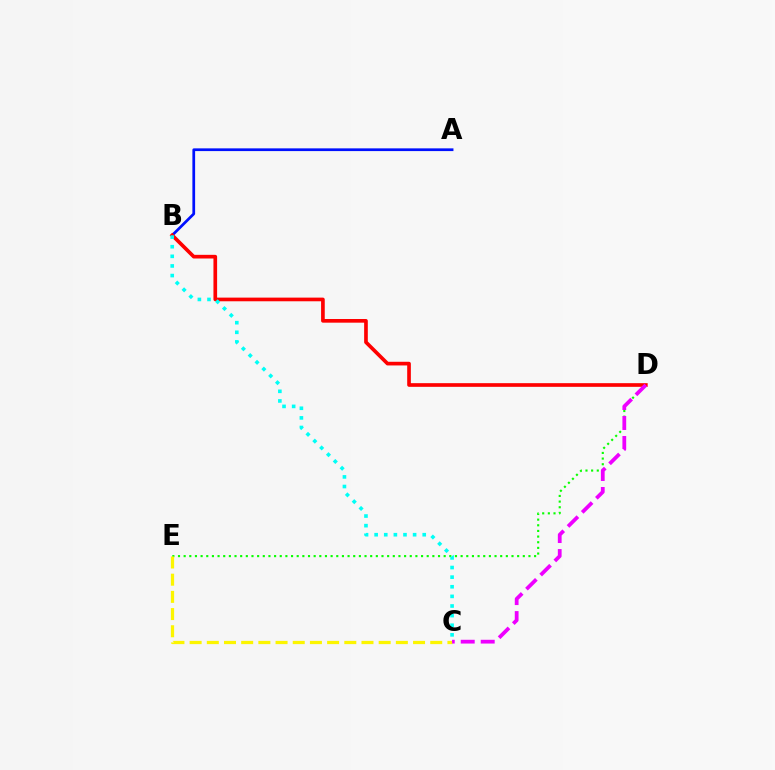{('D', 'E'): [{'color': '#08ff00', 'line_style': 'dotted', 'thickness': 1.54}], ('A', 'B'): [{'color': '#0010ff', 'line_style': 'solid', 'thickness': 1.96}], ('B', 'D'): [{'color': '#ff0000', 'line_style': 'solid', 'thickness': 2.64}], ('C', 'E'): [{'color': '#fcf500', 'line_style': 'dashed', 'thickness': 2.33}], ('B', 'C'): [{'color': '#00fff6', 'line_style': 'dotted', 'thickness': 2.61}], ('C', 'D'): [{'color': '#ee00ff', 'line_style': 'dashed', 'thickness': 2.72}]}